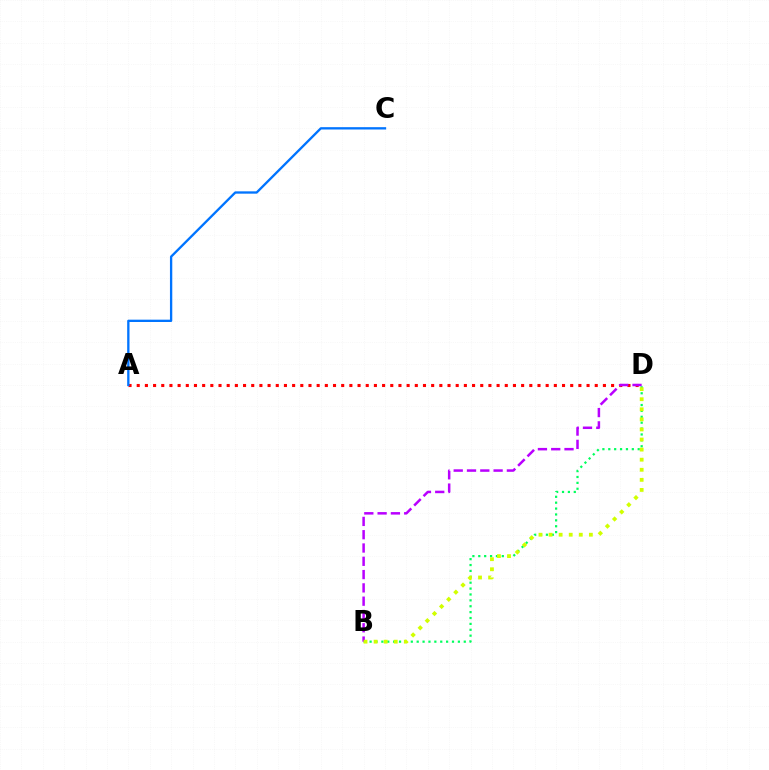{('B', 'D'): [{'color': '#00ff5c', 'line_style': 'dotted', 'thickness': 1.6}, {'color': '#b900ff', 'line_style': 'dashed', 'thickness': 1.81}, {'color': '#d1ff00', 'line_style': 'dotted', 'thickness': 2.74}], ('A', 'D'): [{'color': '#ff0000', 'line_style': 'dotted', 'thickness': 2.22}], ('A', 'C'): [{'color': '#0074ff', 'line_style': 'solid', 'thickness': 1.67}]}